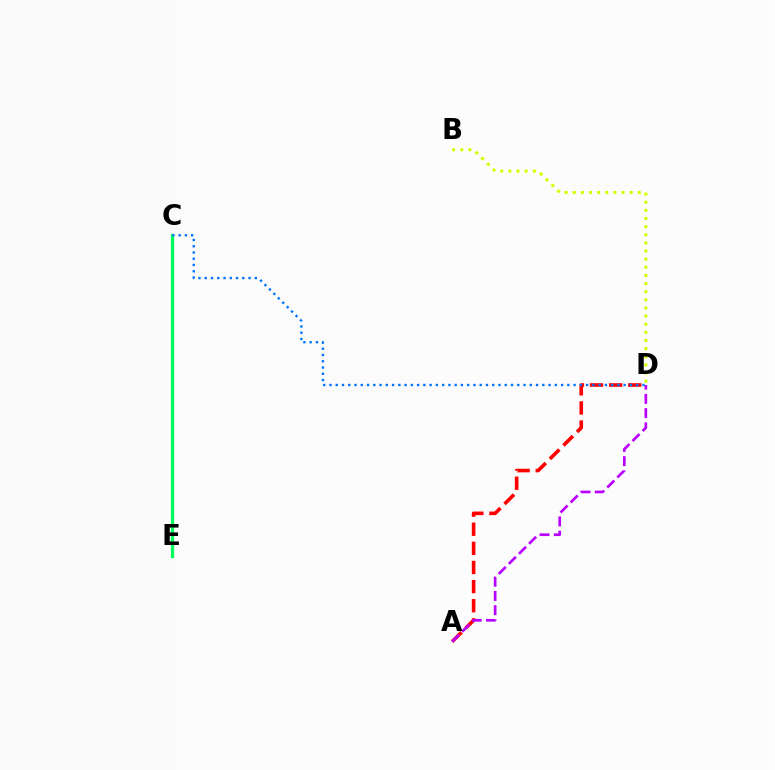{('A', 'D'): [{'color': '#ff0000', 'line_style': 'dashed', 'thickness': 2.6}, {'color': '#b900ff', 'line_style': 'dashed', 'thickness': 1.94}], ('B', 'D'): [{'color': '#d1ff00', 'line_style': 'dotted', 'thickness': 2.21}], ('C', 'E'): [{'color': '#00ff5c', 'line_style': 'solid', 'thickness': 2.33}], ('C', 'D'): [{'color': '#0074ff', 'line_style': 'dotted', 'thickness': 1.7}]}